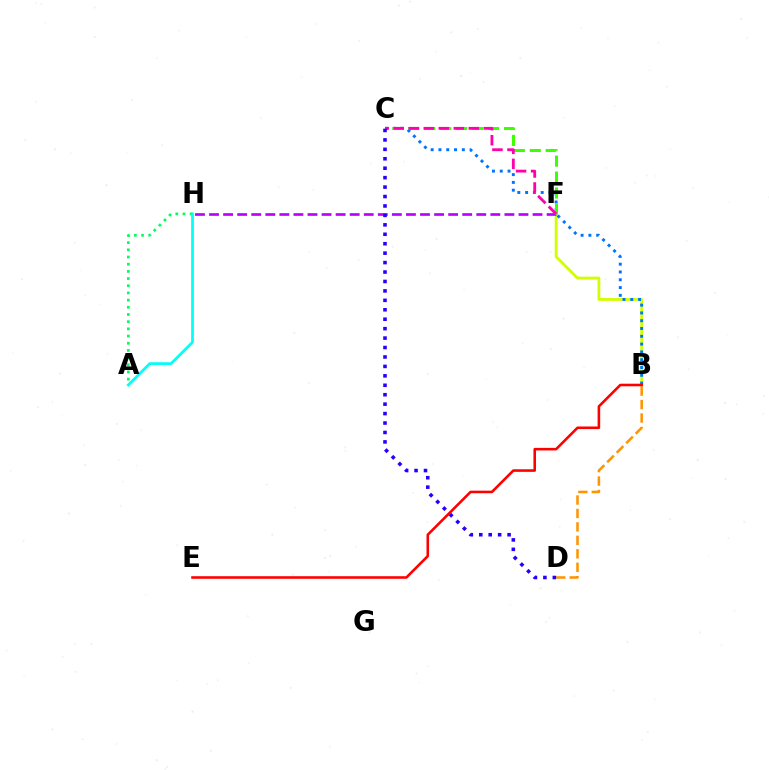{('B', 'F'): [{'color': '#d1ff00', 'line_style': 'solid', 'thickness': 2.03}], ('B', 'D'): [{'color': '#ff9400', 'line_style': 'dashed', 'thickness': 1.83}], ('B', 'C'): [{'color': '#0074ff', 'line_style': 'dotted', 'thickness': 2.12}], ('F', 'H'): [{'color': '#b900ff', 'line_style': 'dashed', 'thickness': 1.91}], ('C', 'F'): [{'color': '#3dff00', 'line_style': 'dashed', 'thickness': 2.16}, {'color': '#ff00ac', 'line_style': 'dashed', 'thickness': 2.04}], ('A', 'H'): [{'color': '#00ff5c', 'line_style': 'dotted', 'thickness': 1.95}, {'color': '#00fff6', 'line_style': 'solid', 'thickness': 1.97}], ('C', 'D'): [{'color': '#2500ff', 'line_style': 'dotted', 'thickness': 2.56}], ('B', 'E'): [{'color': '#ff0000', 'line_style': 'solid', 'thickness': 1.86}]}